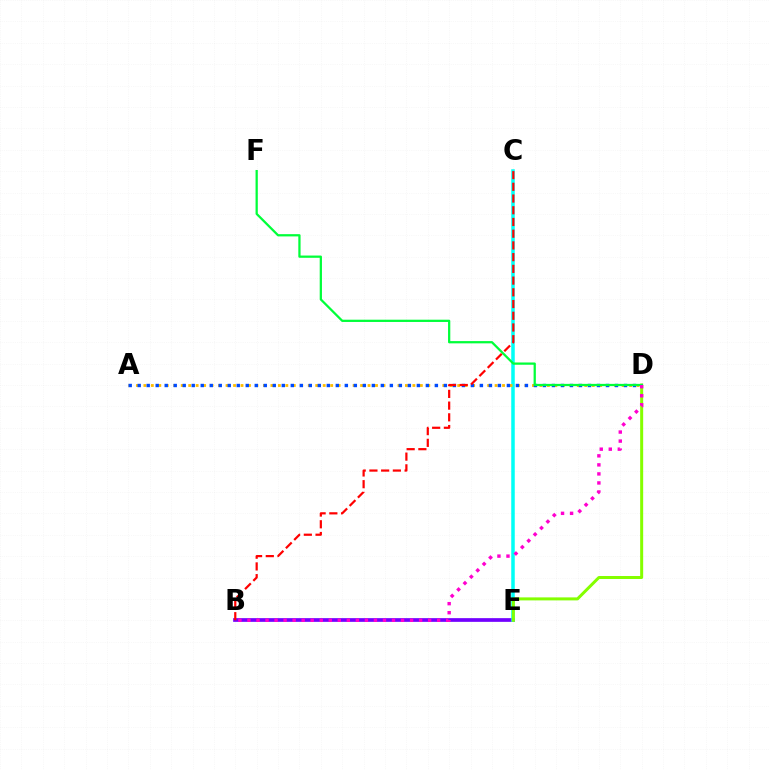{('B', 'E'): [{'color': '#7200ff', 'line_style': 'solid', 'thickness': 2.67}], ('C', 'E'): [{'color': '#00fff6', 'line_style': 'solid', 'thickness': 2.53}], ('A', 'D'): [{'color': '#ffbd00', 'line_style': 'dotted', 'thickness': 2.03}, {'color': '#004bff', 'line_style': 'dotted', 'thickness': 2.45}], ('D', 'E'): [{'color': '#84ff00', 'line_style': 'solid', 'thickness': 2.16}], ('D', 'F'): [{'color': '#00ff39', 'line_style': 'solid', 'thickness': 1.63}], ('B', 'C'): [{'color': '#ff0000', 'line_style': 'dashed', 'thickness': 1.59}], ('B', 'D'): [{'color': '#ff00cf', 'line_style': 'dotted', 'thickness': 2.45}]}